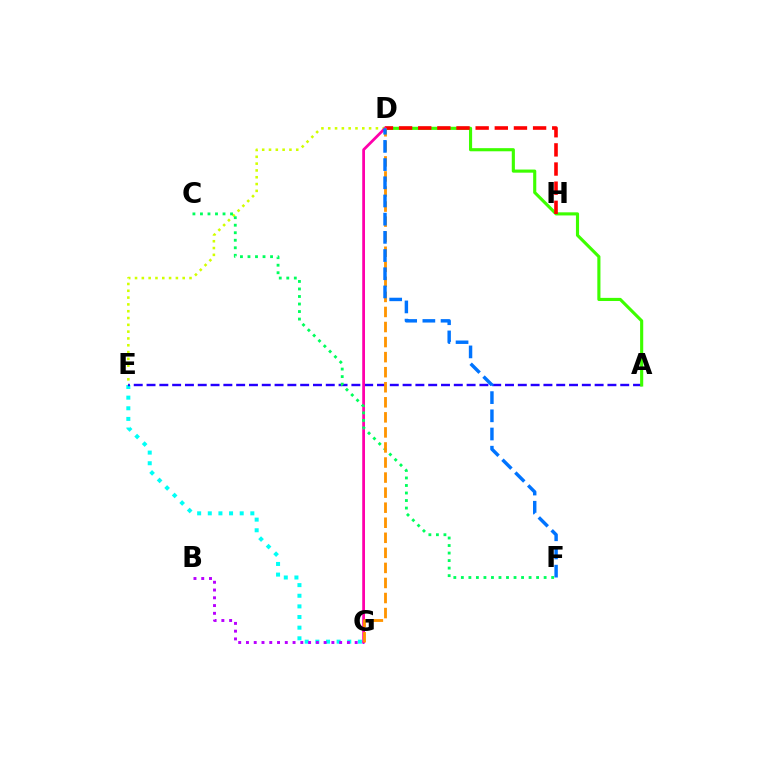{('E', 'G'): [{'color': '#00fff6', 'line_style': 'dotted', 'thickness': 2.89}], ('B', 'G'): [{'color': '#b900ff', 'line_style': 'dotted', 'thickness': 2.11}], ('A', 'E'): [{'color': '#2500ff', 'line_style': 'dashed', 'thickness': 1.74}], ('A', 'D'): [{'color': '#3dff00', 'line_style': 'solid', 'thickness': 2.25}], ('D', 'E'): [{'color': '#d1ff00', 'line_style': 'dotted', 'thickness': 1.85}], ('D', 'H'): [{'color': '#ff0000', 'line_style': 'dashed', 'thickness': 2.6}], ('D', 'G'): [{'color': '#ff00ac', 'line_style': 'solid', 'thickness': 1.99}, {'color': '#ff9400', 'line_style': 'dashed', 'thickness': 2.05}], ('C', 'F'): [{'color': '#00ff5c', 'line_style': 'dotted', 'thickness': 2.04}], ('D', 'F'): [{'color': '#0074ff', 'line_style': 'dashed', 'thickness': 2.47}]}